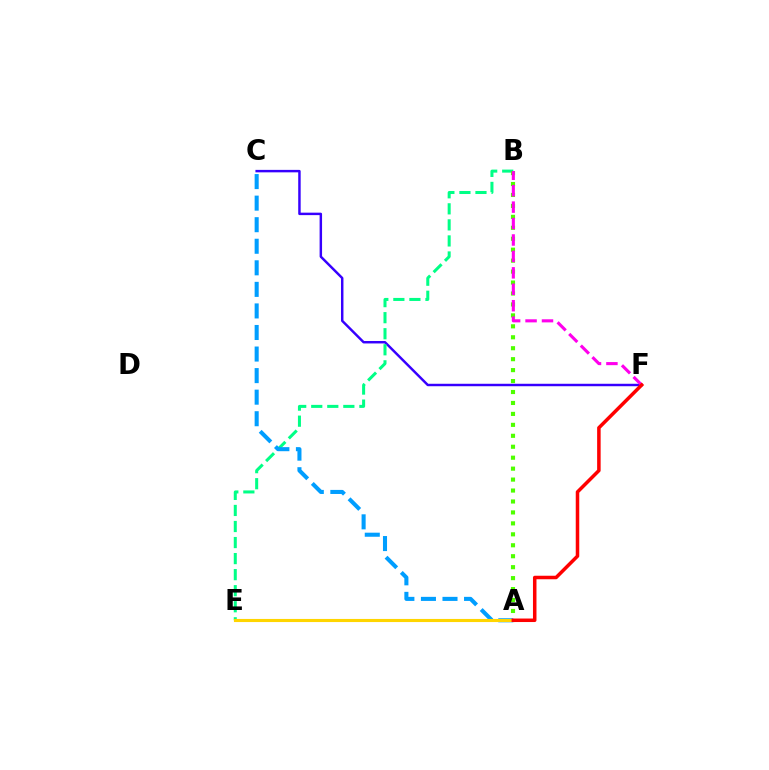{('C', 'F'): [{'color': '#3700ff', 'line_style': 'solid', 'thickness': 1.77}], ('B', 'E'): [{'color': '#00ff86', 'line_style': 'dashed', 'thickness': 2.18}], ('A', 'B'): [{'color': '#4fff00', 'line_style': 'dotted', 'thickness': 2.97}], ('B', 'F'): [{'color': '#ff00ed', 'line_style': 'dashed', 'thickness': 2.23}], ('A', 'C'): [{'color': '#009eff', 'line_style': 'dashed', 'thickness': 2.93}], ('A', 'E'): [{'color': '#ffd500', 'line_style': 'solid', 'thickness': 2.24}], ('A', 'F'): [{'color': '#ff0000', 'line_style': 'solid', 'thickness': 2.53}]}